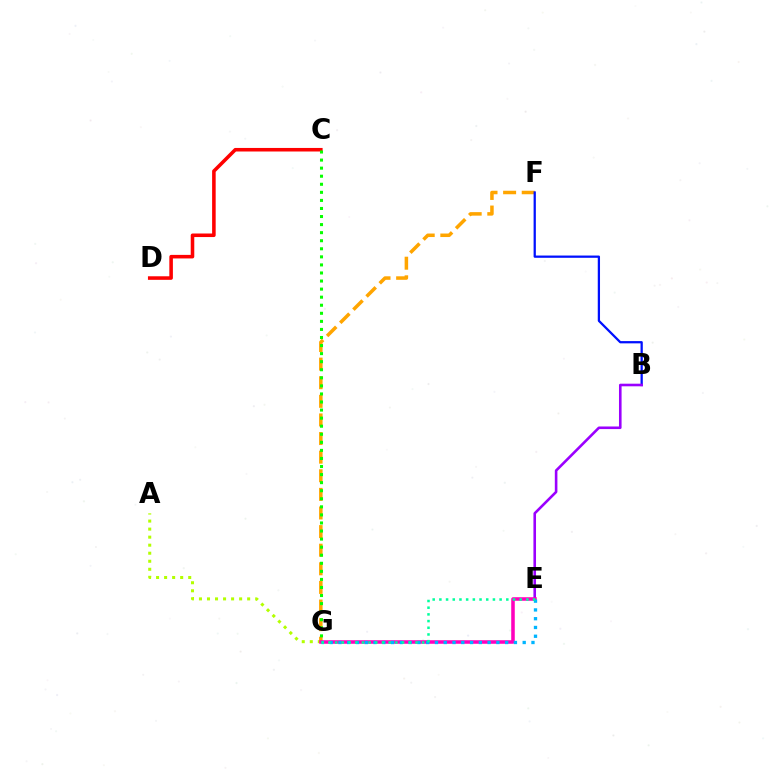{('C', 'D'): [{'color': '#ff0000', 'line_style': 'solid', 'thickness': 2.56}], ('A', 'G'): [{'color': '#b3ff00', 'line_style': 'dotted', 'thickness': 2.18}], ('F', 'G'): [{'color': '#ffa500', 'line_style': 'dashed', 'thickness': 2.53}], ('C', 'G'): [{'color': '#08ff00', 'line_style': 'dotted', 'thickness': 2.19}], ('B', 'F'): [{'color': '#0010ff', 'line_style': 'solid', 'thickness': 1.63}], ('B', 'E'): [{'color': '#9b00ff', 'line_style': 'solid', 'thickness': 1.87}], ('E', 'G'): [{'color': '#ff00bd', 'line_style': 'solid', 'thickness': 2.55}, {'color': '#00b5ff', 'line_style': 'dotted', 'thickness': 2.38}, {'color': '#00ff9d', 'line_style': 'dotted', 'thickness': 1.82}]}